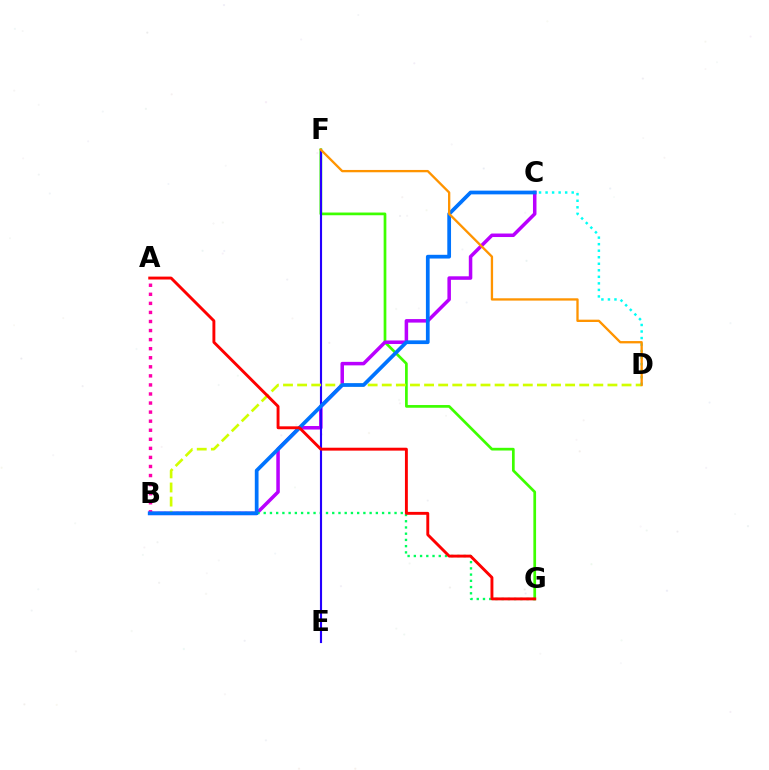{('F', 'G'): [{'color': '#3dff00', 'line_style': 'solid', 'thickness': 1.95}], ('B', 'C'): [{'color': '#b900ff', 'line_style': 'solid', 'thickness': 2.53}, {'color': '#0074ff', 'line_style': 'solid', 'thickness': 2.69}], ('B', 'G'): [{'color': '#00ff5c', 'line_style': 'dotted', 'thickness': 1.69}], ('A', 'B'): [{'color': '#ff00ac', 'line_style': 'dotted', 'thickness': 2.46}], ('E', 'F'): [{'color': '#2500ff', 'line_style': 'solid', 'thickness': 1.53}], ('B', 'D'): [{'color': '#d1ff00', 'line_style': 'dashed', 'thickness': 1.92}], ('C', 'D'): [{'color': '#00fff6', 'line_style': 'dotted', 'thickness': 1.77}], ('A', 'G'): [{'color': '#ff0000', 'line_style': 'solid', 'thickness': 2.09}], ('D', 'F'): [{'color': '#ff9400', 'line_style': 'solid', 'thickness': 1.67}]}